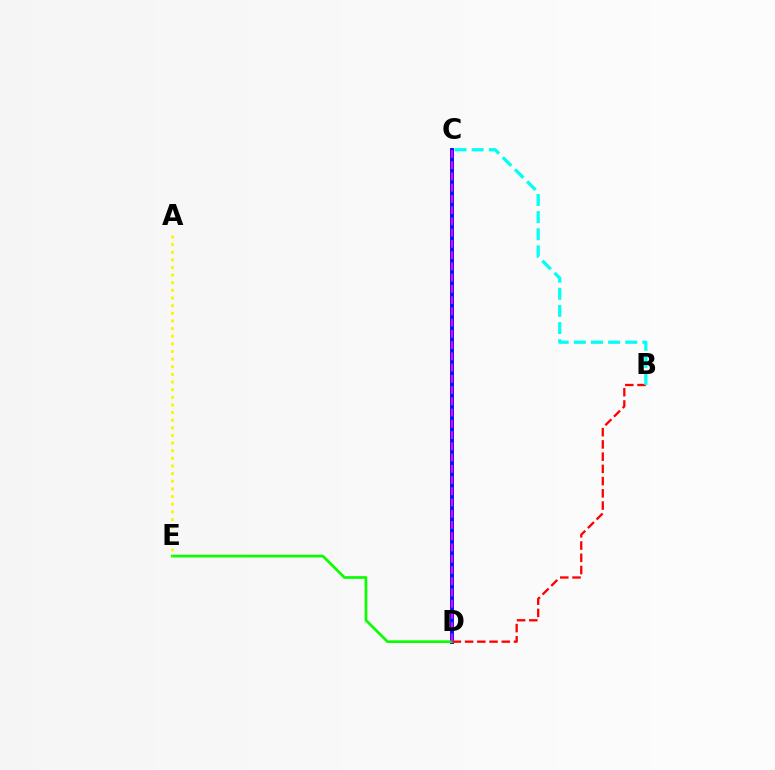{('C', 'D'): [{'color': '#0010ff', 'line_style': 'solid', 'thickness': 2.8}, {'color': '#ee00ff', 'line_style': 'dashed', 'thickness': 1.53}], ('D', 'E'): [{'color': '#08ff00', 'line_style': 'solid', 'thickness': 1.94}], ('B', 'D'): [{'color': '#ff0000', 'line_style': 'dashed', 'thickness': 1.66}], ('A', 'E'): [{'color': '#fcf500', 'line_style': 'dotted', 'thickness': 2.07}], ('B', 'C'): [{'color': '#00fff6', 'line_style': 'dashed', 'thickness': 2.33}]}